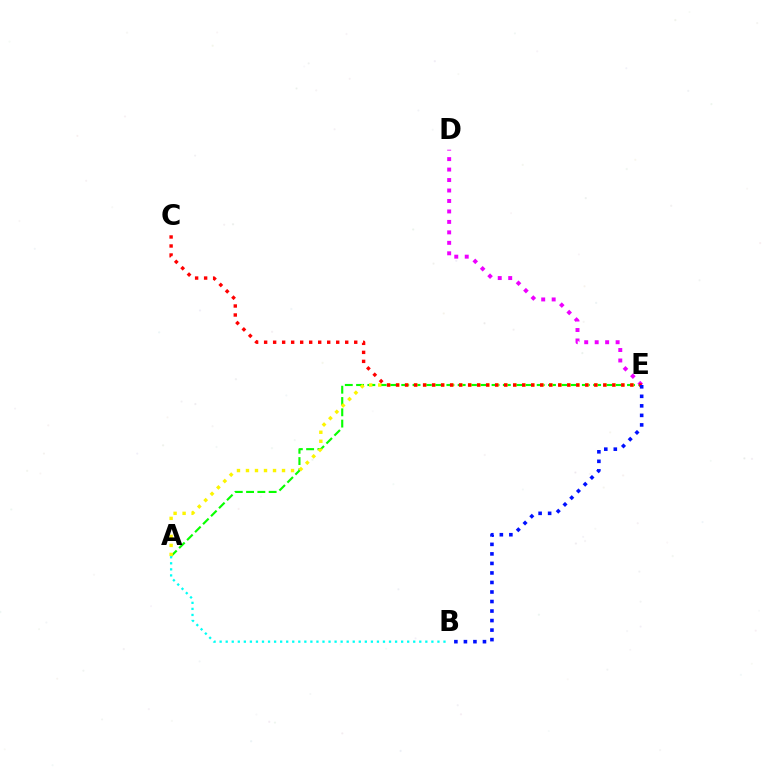{('A', 'E'): [{'color': '#08ff00', 'line_style': 'dashed', 'thickness': 1.53}, {'color': '#fcf500', 'line_style': 'dotted', 'thickness': 2.45}], ('D', 'E'): [{'color': '#ee00ff', 'line_style': 'dotted', 'thickness': 2.84}], ('C', 'E'): [{'color': '#ff0000', 'line_style': 'dotted', 'thickness': 2.45}], ('A', 'B'): [{'color': '#00fff6', 'line_style': 'dotted', 'thickness': 1.64}], ('B', 'E'): [{'color': '#0010ff', 'line_style': 'dotted', 'thickness': 2.59}]}